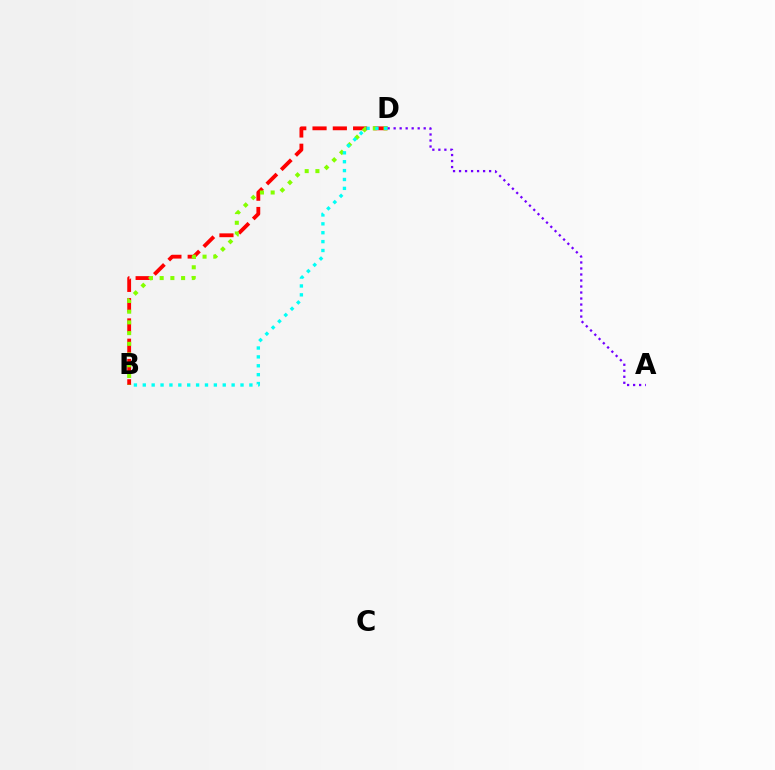{('B', 'D'): [{'color': '#ff0000', 'line_style': 'dashed', 'thickness': 2.76}, {'color': '#84ff00', 'line_style': 'dotted', 'thickness': 2.91}, {'color': '#00fff6', 'line_style': 'dotted', 'thickness': 2.41}], ('A', 'D'): [{'color': '#7200ff', 'line_style': 'dotted', 'thickness': 1.63}]}